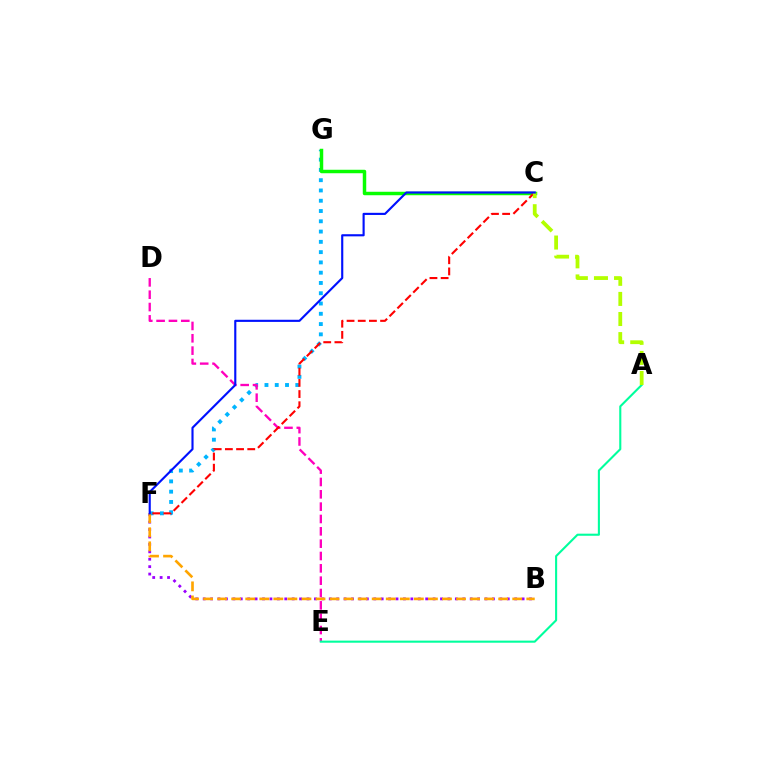{('F', 'G'): [{'color': '#00b5ff', 'line_style': 'dotted', 'thickness': 2.79}], ('B', 'F'): [{'color': '#9b00ff', 'line_style': 'dotted', 'thickness': 2.02}, {'color': '#ffa500', 'line_style': 'dashed', 'thickness': 1.91}], ('C', 'G'): [{'color': '#08ff00', 'line_style': 'solid', 'thickness': 2.5}], ('D', 'E'): [{'color': '#ff00bd', 'line_style': 'dashed', 'thickness': 1.68}], ('C', 'F'): [{'color': '#ff0000', 'line_style': 'dashed', 'thickness': 1.52}, {'color': '#0010ff', 'line_style': 'solid', 'thickness': 1.54}], ('A', 'E'): [{'color': '#00ff9d', 'line_style': 'solid', 'thickness': 1.51}], ('A', 'C'): [{'color': '#b3ff00', 'line_style': 'dashed', 'thickness': 2.73}]}